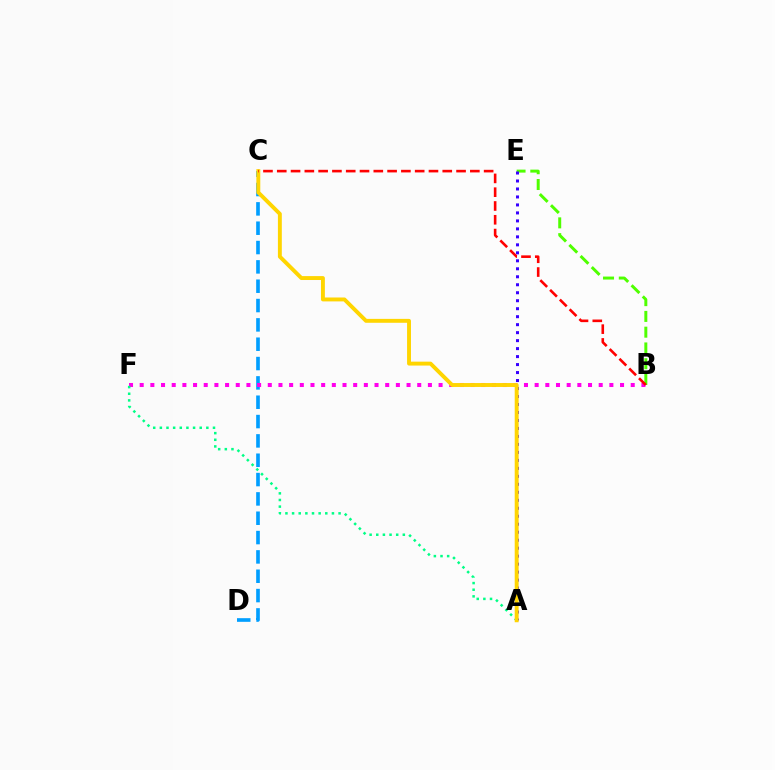{('B', 'E'): [{'color': '#4fff00', 'line_style': 'dashed', 'thickness': 2.14}], ('C', 'D'): [{'color': '#009eff', 'line_style': 'dashed', 'thickness': 2.63}], ('B', 'F'): [{'color': '#ff00ed', 'line_style': 'dotted', 'thickness': 2.9}], ('A', 'E'): [{'color': '#3700ff', 'line_style': 'dotted', 'thickness': 2.17}], ('A', 'F'): [{'color': '#00ff86', 'line_style': 'dotted', 'thickness': 1.8}], ('A', 'C'): [{'color': '#ffd500', 'line_style': 'solid', 'thickness': 2.81}], ('B', 'C'): [{'color': '#ff0000', 'line_style': 'dashed', 'thickness': 1.87}]}